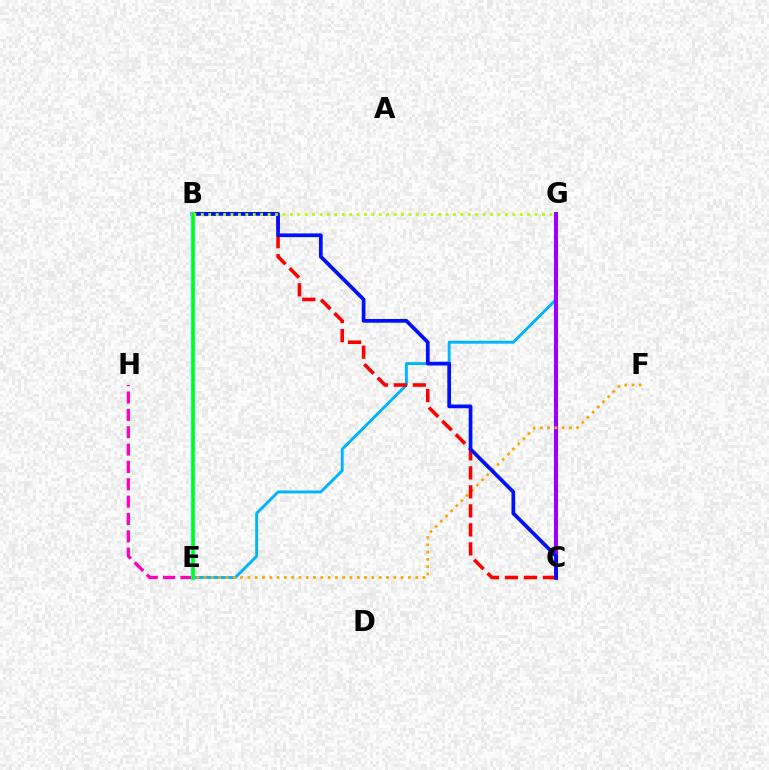{('E', 'G'): [{'color': '#00b5ff', 'line_style': 'solid', 'thickness': 2.1}], ('C', 'G'): [{'color': '#9b00ff', 'line_style': 'solid', 'thickness': 2.91}], ('E', 'H'): [{'color': '#ff00bd', 'line_style': 'dashed', 'thickness': 2.36}], ('E', 'F'): [{'color': '#ffa500', 'line_style': 'dotted', 'thickness': 1.98}], ('B', 'C'): [{'color': '#ff0000', 'line_style': 'dashed', 'thickness': 2.58}, {'color': '#0010ff', 'line_style': 'solid', 'thickness': 2.68}], ('B', 'E'): [{'color': '#00ff9d', 'line_style': 'solid', 'thickness': 2.99}, {'color': '#08ff00', 'line_style': 'solid', 'thickness': 1.61}], ('B', 'G'): [{'color': '#b3ff00', 'line_style': 'dotted', 'thickness': 2.01}]}